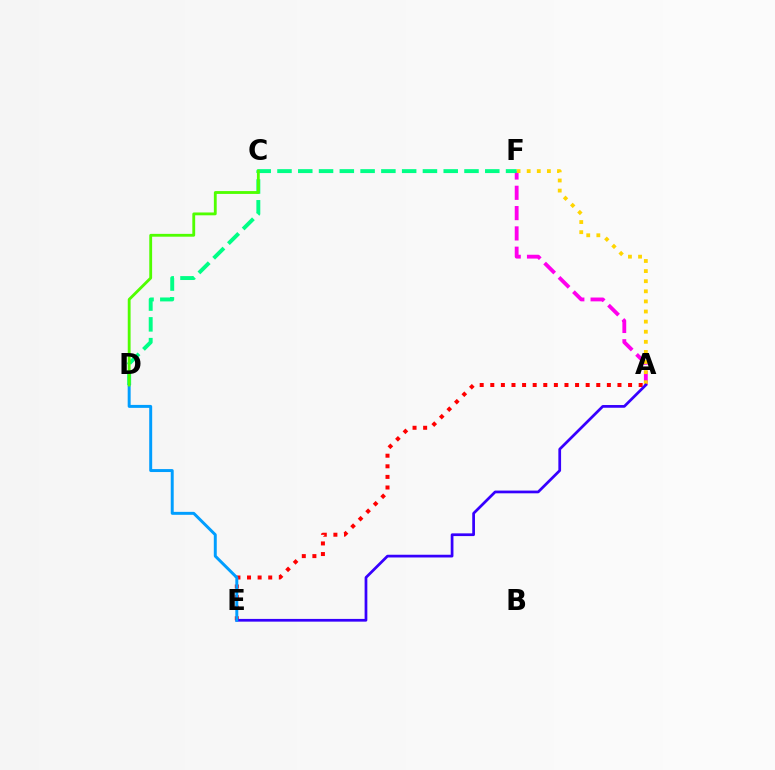{('A', 'F'): [{'color': '#ff00ed', 'line_style': 'dashed', 'thickness': 2.76}, {'color': '#ffd500', 'line_style': 'dotted', 'thickness': 2.75}], ('A', 'E'): [{'color': '#ff0000', 'line_style': 'dotted', 'thickness': 2.88}, {'color': '#3700ff', 'line_style': 'solid', 'thickness': 1.96}], ('D', 'F'): [{'color': '#00ff86', 'line_style': 'dashed', 'thickness': 2.82}], ('D', 'E'): [{'color': '#009eff', 'line_style': 'solid', 'thickness': 2.13}], ('C', 'D'): [{'color': '#4fff00', 'line_style': 'solid', 'thickness': 2.04}]}